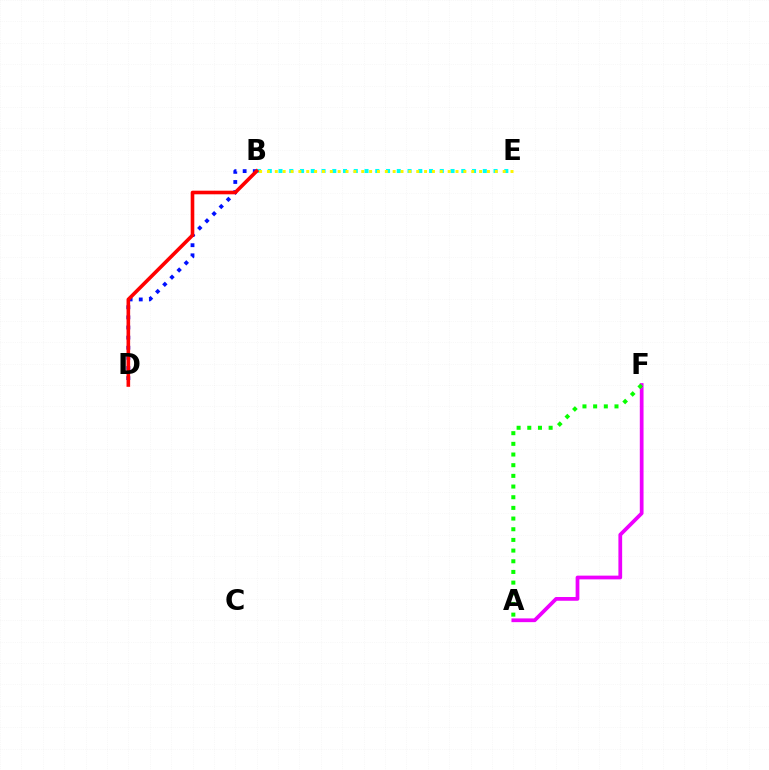{('B', 'D'): [{'color': '#0010ff', 'line_style': 'dotted', 'thickness': 2.75}, {'color': '#ff0000', 'line_style': 'solid', 'thickness': 2.6}], ('B', 'E'): [{'color': '#00fff6', 'line_style': 'dotted', 'thickness': 2.92}, {'color': '#fcf500', 'line_style': 'dotted', 'thickness': 2.13}], ('A', 'F'): [{'color': '#ee00ff', 'line_style': 'solid', 'thickness': 2.7}, {'color': '#08ff00', 'line_style': 'dotted', 'thickness': 2.9}]}